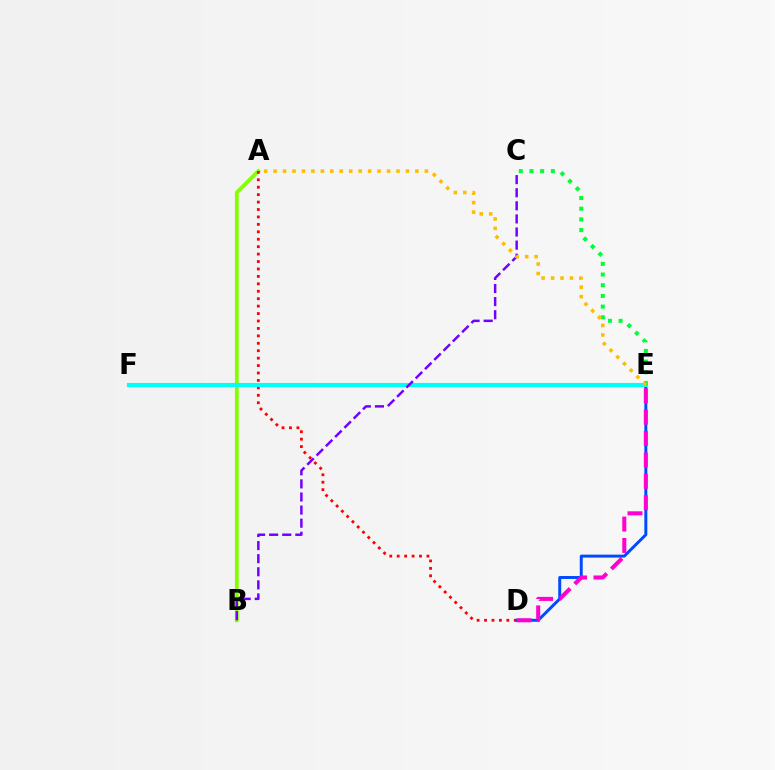{('A', 'B'): [{'color': '#84ff00', 'line_style': 'solid', 'thickness': 2.73}], ('A', 'D'): [{'color': '#ff0000', 'line_style': 'dotted', 'thickness': 2.02}], ('D', 'E'): [{'color': '#004bff', 'line_style': 'solid', 'thickness': 2.13}, {'color': '#ff00cf', 'line_style': 'dashed', 'thickness': 2.91}], ('E', 'F'): [{'color': '#00fff6', 'line_style': 'solid', 'thickness': 2.97}], ('C', 'E'): [{'color': '#00ff39', 'line_style': 'dotted', 'thickness': 2.9}], ('B', 'C'): [{'color': '#7200ff', 'line_style': 'dashed', 'thickness': 1.78}], ('A', 'E'): [{'color': '#ffbd00', 'line_style': 'dotted', 'thickness': 2.57}]}